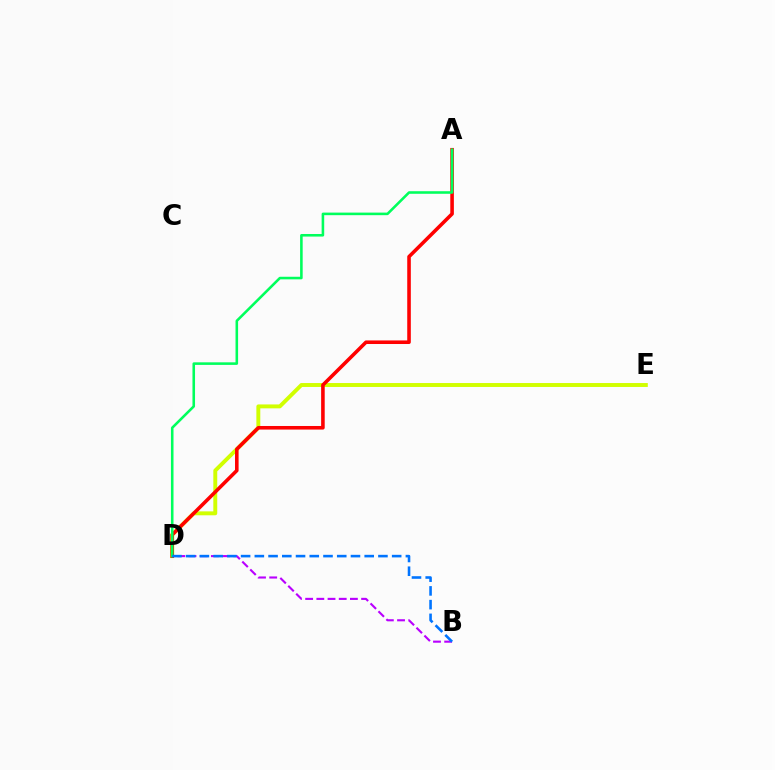{('D', 'E'): [{'color': '#d1ff00', 'line_style': 'solid', 'thickness': 2.82}], ('B', 'D'): [{'color': '#b900ff', 'line_style': 'dashed', 'thickness': 1.52}, {'color': '#0074ff', 'line_style': 'dashed', 'thickness': 1.87}], ('A', 'D'): [{'color': '#ff0000', 'line_style': 'solid', 'thickness': 2.58}, {'color': '#00ff5c', 'line_style': 'solid', 'thickness': 1.85}]}